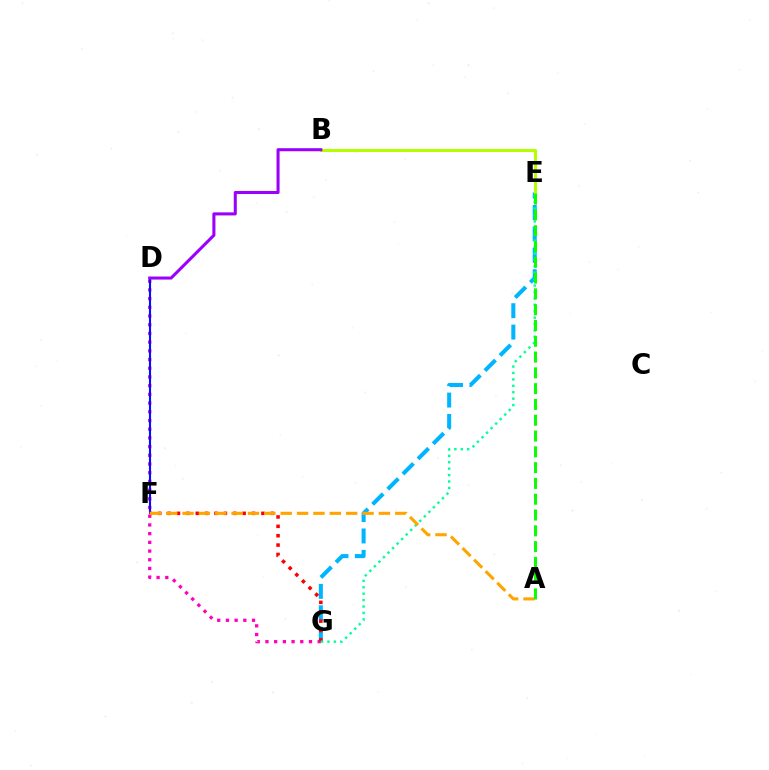{('D', 'G'): [{'color': '#ff00bd', 'line_style': 'dotted', 'thickness': 2.36}], ('D', 'F'): [{'color': '#0010ff', 'line_style': 'solid', 'thickness': 1.52}], ('E', 'G'): [{'color': '#00b5ff', 'line_style': 'dashed', 'thickness': 2.91}, {'color': '#00ff9d', 'line_style': 'dotted', 'thickness': 1.74}], ('F', 'G'): [{'color': '#ff0000', 'line_style': 'dotted', 'thickness': 2.55}], ('B', 'E'): [{'color': '#b3ff00', 'line_style': 'solid', 'thickness': 2.18}], ('A', 'F'): [{'color': '#ffa500', 'line_style': 'dashed', 'thickness': 2.22}], ('A', 'E'): [{'color': '#08ff00', 'line_style': 'dashed', 'thickness': 2.15}], ('B', 'D'): [{'color': '#9b00ff', 'line_style': 'solid', 'thickness': 2.19}]}